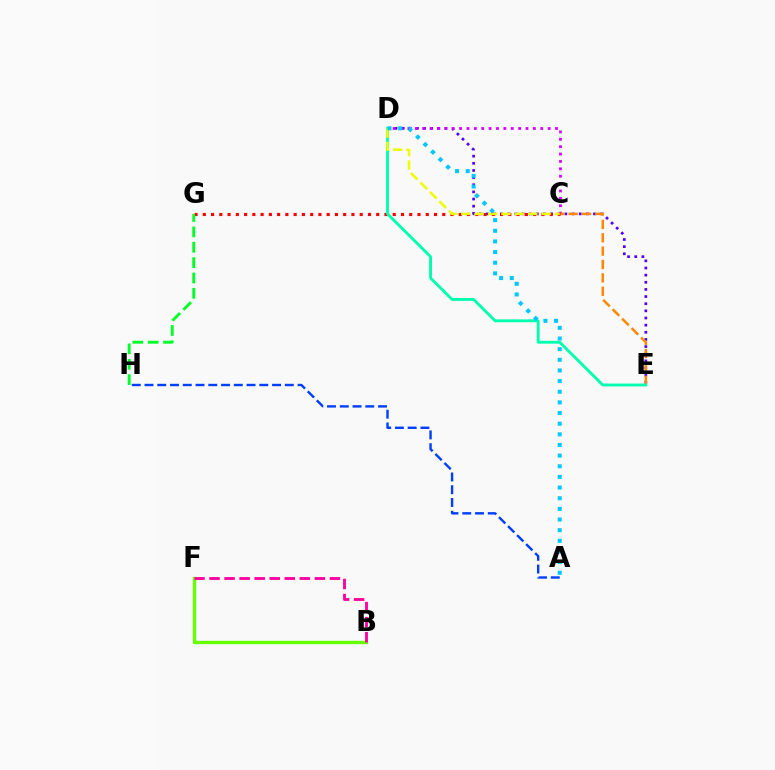{('B', 'F'): [{'color': '#66ff00', 'line_style': 'solid', 'thickness': 2.43}, {'color': '#ff00a0', 'line_style': 'dashed', 'thickness': 2.04}], ('D', 'E'): [{'color': '#4f00ff', 'line_style': 'dotted', 'thickness': 1.94}, {'color': '#00ffaf', 'line_style': 'solid', 'thickness': 2.07}], ('A', 'H'): [{'color': '#003fff', 'line_style': 'dashed', 'thickness': 1.73}], ('C', 'D'): [{'color': '#d600ff', 'line_style': 'dotted', 'thickness': 2.01}, {'color': '#eeff00', 'line_style': 'dashed', 'thickness': 1.82}], ('C', 'E'): [{'color': '#ff8800', 'line_style': 'dashed', 'thickness': 1.82}], ('C', 'G'): [{'color': '#ff0000', 'line_style': 'dotted', 'thickness': 2.24}], ('G', 'H'): [{'color': '#00ff27', 'line_style': 'dashed', 'thickness': 2.09}], ('A', 'D'): [{'color': '#00c7ff', 'line_style': 'dotted', 'thickness': 2.89}]}